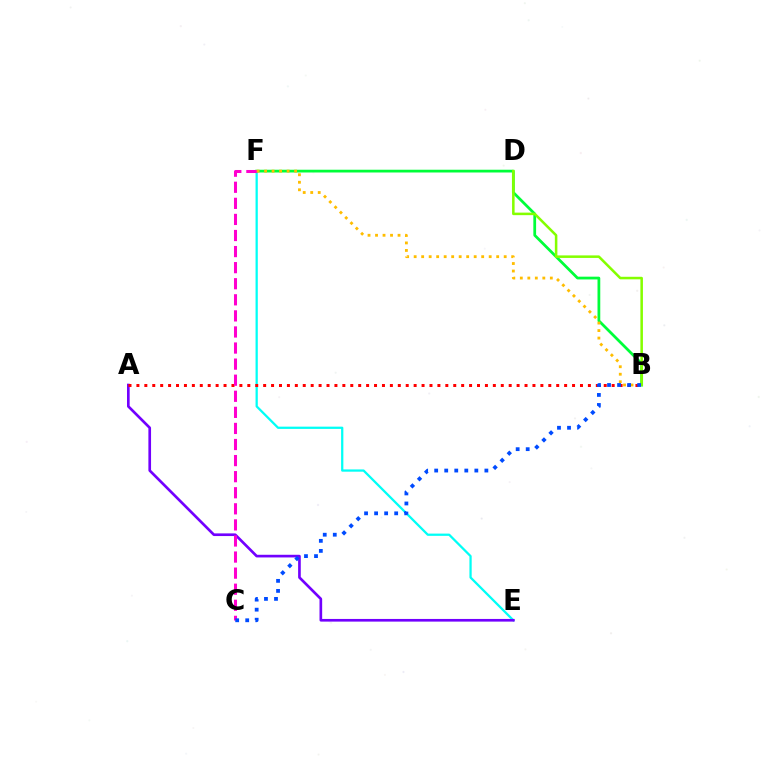{('E', 'F'): [{'color': '#00fff6', 'line_style': 'solid', 'thickness': 1.63}], ('B', 'F'): [{'color': '#00ff39', 'line_style': 'solid', 'thickness': 1.99}, {'color': '#ffbd00', 'line_style': 'dotted', 'thickness': 2.04}], ('A', 'E'): [{'color': '#7200ff', 'line_style': 'solid', 'thickness': 1.92}], ('B', 'D'): [{'color': '#84ff00', 'line_style': 'solid', 'thickness': 1.83}], ('A', 'B'): [{'color': '#ff0000', 'line_style': 'dotted', 'thickness': 2.15}], ('C', 'F'): [{'color': '#ff00cf', 'line_style': 'dashed', 'thickness': 2.18}], ('B', 'C'): [{'color': '#004bff', 'line_style': 'dotted', 'thickness': 2.73}]}